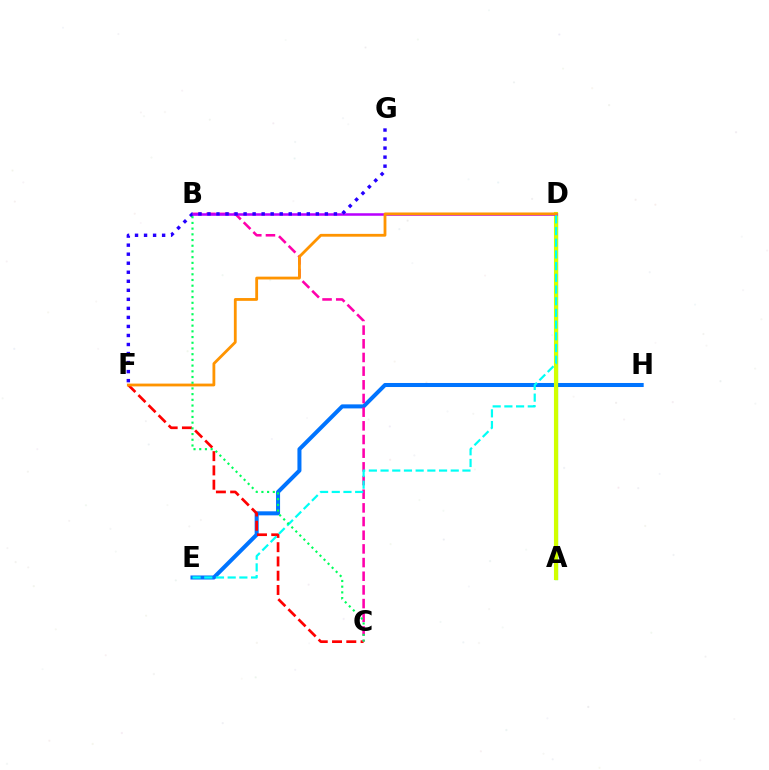{('E', 'H'): [{'color': '#0074ff', 'line_style': 'solid', 'thickness': 2.9}], ('C', 'F'): [{'color': '#ff0000', 'line_style': 'dashed', 'thickness': 1.94}], ('A', 'D'): [{'color': '#3dff00', 'line_style': 'solid', 'thickness': 2.35}, {'color': '#d1ff00', 'line_style': 'solid', 'thickness': 2.95}], ('B', 'C'): [{'color': '#ff00ac', 'line_style': 'dashed', 'thickness': 1.86}, {'color': '#00ff5c', 'line_style': 'dotted', 'thickness': 1.55}], ('B', 'D'): [{'color': '#b900ff', 'line_style': 'solid', 'thickness': 1.82}], ('F', 'G'): [{'color': '#2500ff', 'line_style': 'dotted', 'thickness': 2.45}], ('D', 'F'): [{'color': '#ff9400', 'line_style': 'solid', 'thickness': 2.02}], ('D', 'E'): [{'color': '#00fff6', 'line_style': 'dashed', 'thickness': 1.59}]}